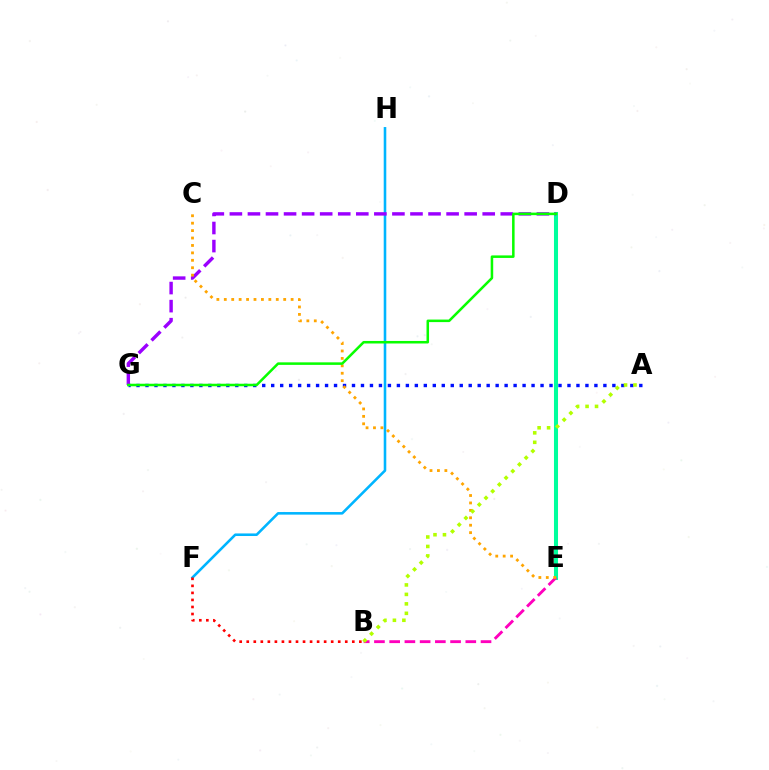{('D', 'E'): [{'color': '#00ff9d', 'line_style': 'solid', 'thickness': 2.91}], ('B', 'E'): [{'color': '#ff00bd', 'line_style': 'dashed', 'thickness': 2.07}], ('F', 'H'): [{'color': '#00b5ff', 'line_style': 'solid', 'thickness': 1.86}], ('A', 'G'): [{'color': '#0010ff', 'line_style': 'dotted', 'thickness': 2.44}], ('D', 'G'): [{'color': '#9b00ff', 'line_style': 'dashed', 'thickness': 2.45}, {'color': '#08ff00', 'line_style': 'solid', 'thickness': 1.82}], ('C', 'E'): [{'color': '#ffa500', 'line_style': 'dotted', 'thickness': 2.02}], ('B', 'F'): [{'color': '#ff0000', 'line_style': 'dotted', 'thickness': 1.91}], ('A', 'B'): [{'color': '#b3ff00', 'line_style': 'dotted', 'thickness': 2.57}]}